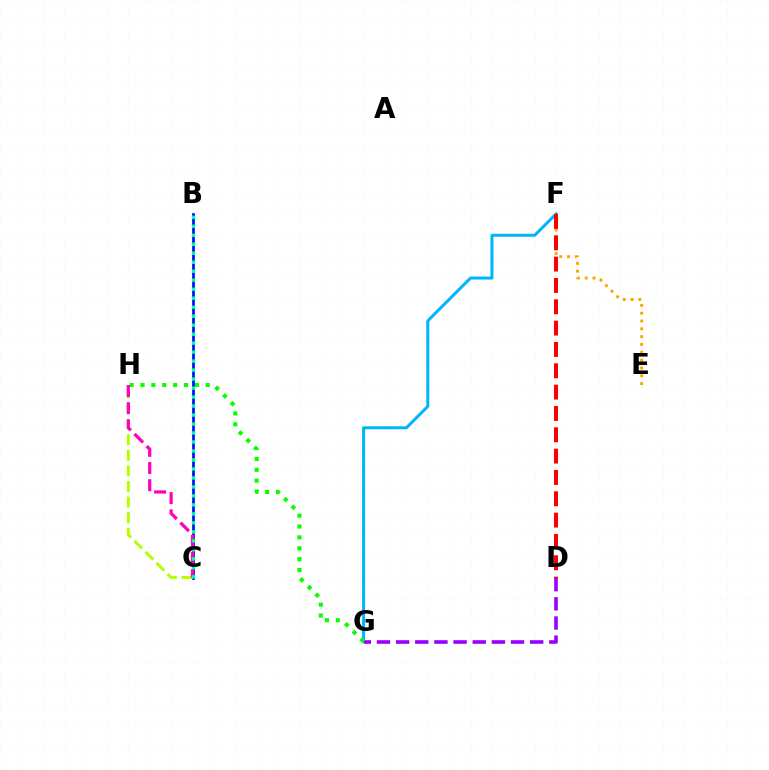{('F', 'G'): [{'color': '#00b5ff', 'line_style': 'solid', 'thickness': 2.18}], ('D', 'G'): [{'color': '#9b00ff', 'line_style': 'dashed', 'thickness': 2.6}], ('G', 'H'): [{'color': '#08ff00', 'line_style': 'dotted', 'thickness': 2.95}], ('E', 'F'): [{'color': '#ffa500', 'line_style': 'dotted', 'thickness': 2.12}], ('B', 'C'): [{'color': '#0010ff', 'line_style': 'solid', 'thickness': 1.98}, {'color': '#00ff9d', 'line_style': 'dotted', 'thickness': 2.44}], ('C', 'H'): [{'color': '#b3ff00', 'line_style': 'dashed', 'thickness': 2.12}, {'color': '#ff00bd', 'line_style': 'dashed', 'thickness': 2.33}], ('D', 'F'): [{'color': '#ff0000', 'line_style': 'dashed', 'thickness': 2.9}]}